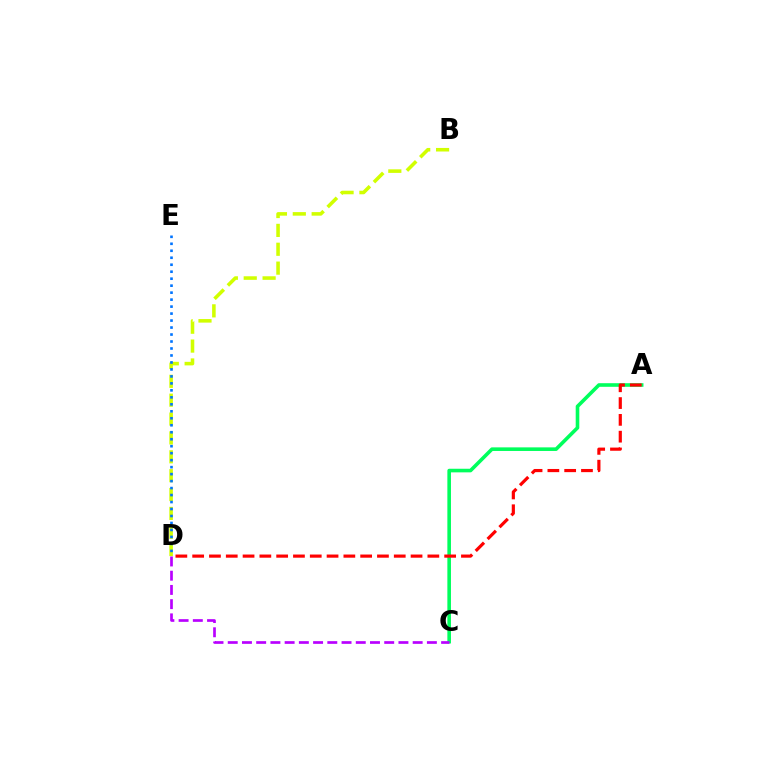{('B', 'D'): [{'color': '#d1ff00', 'line_style': 'dashed', 'thickness': 2.56}], ('A', 'C'): [{'color': '#00ff5c', 'line_style': 'solid', 'thickness': 2.59}], ('D', 'E'): [{'color': '#0074ff', 'line_style': 'dotted', 'thickness': 1.9}], ('C', 'D'): [{'color': '#b900ff', 'line_style': 'dashed', 'thickness': 1.93}], ('A', 'D'): [{'color': '#ff0000', 'line_style': 'dashed', 'thickness': 2.28}]}